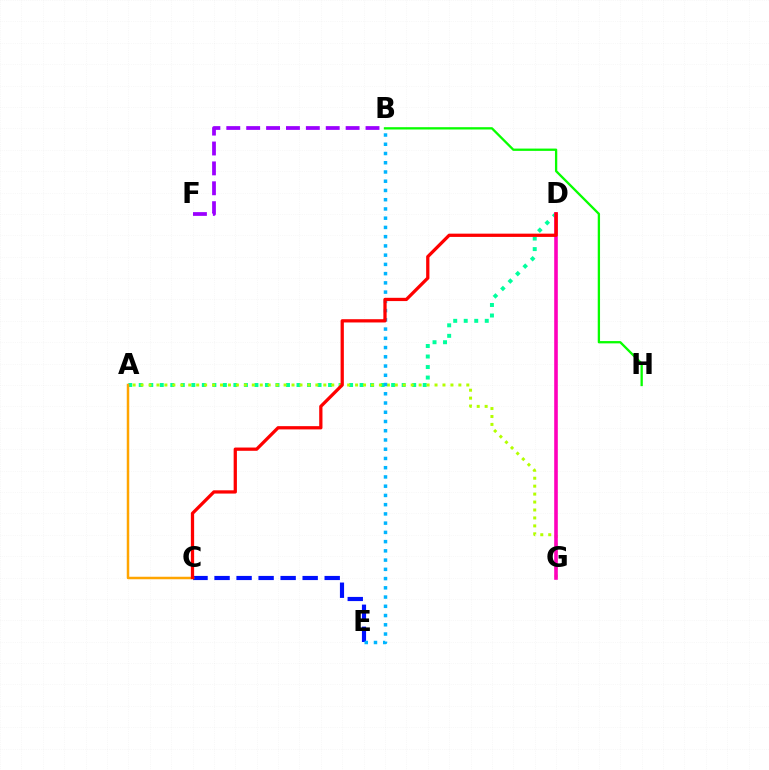{('C', 'E'): [{'color': '#0010ff', 'line_style': 'dashed', 'thickness': 2.99}], ('A', 'D'): [{'color': '#00ff9d', 'line_style': 'dotted', 'thickness': 2.86}], ('B', 'F'): [{'color': '#9b00ff', 'line_style': 'dashed', 'thickness': 2.7}], ('A', 'G'): [{'color': '#b3ff00', 'line_style': 'dotted', 'thickness': 2.16}], ('B', 'E'): [{'color': '#00b5ff', 'line_style': 'dotted', 'thickness': 2.51}], ('D', 'G'): [{'color': '#ff00bd', 'line_style': 'solid', 'thickness': 2.6}], ('B', 'H'): [{'color': '#08ff00', 'line_style': 'solid', 'thickness': 1.66}], ('A', 'C'): [{'color': '#ffa500', 'line_style': 'solid', 'thickness': 1.8}], ('C', 'D'): [{'color': '#ff0000', 'line_style': 'solid', 'thickness': 2.35}]}